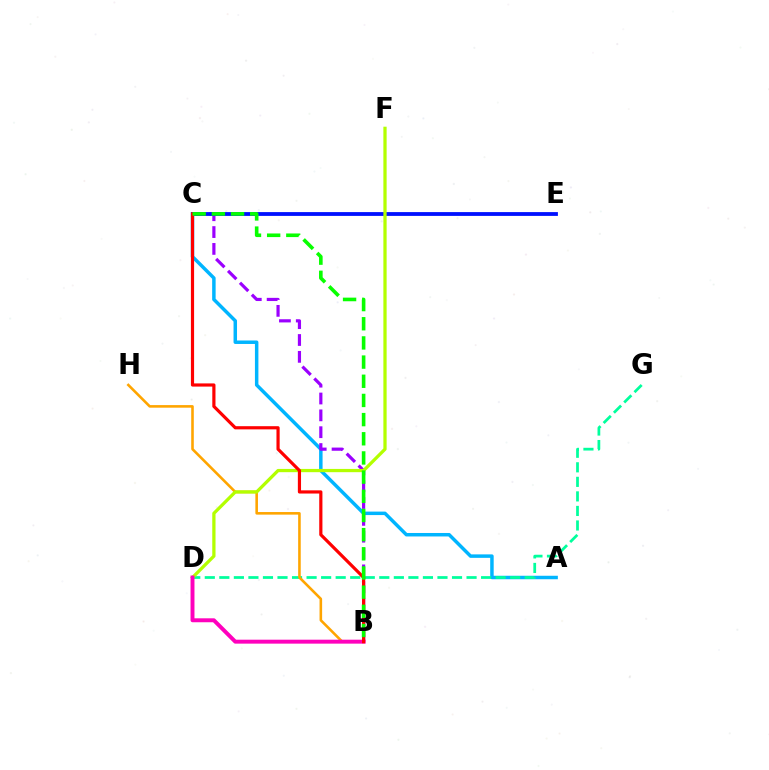{('A', 'C'): [{'color': '#00b5ff', 'line_style': 'solid', 'thickness': 2.5}], ('D', 'G'): [{'color': '#00ff9d', 'line_style': 'dashed', 'thickness': 1.98}], ('B', 'C'): [{'color': '#9b00ff', 'line_style': 'dashed', 'thickness': 2.29}, {'color': '#ff0000', 'line_style': 'solid', 'thickness': 2.29}, {'color': '#08ff00', 'line_style': 'dashed', 'thickness': 2.6}], ('B', 'H'): [{'color': '#ffa500', 'line_style': 'solid', 'thickness': 1.86}], ('C', 'E'): [{'color': '#0010ff', 'line_style': 'solid', 'thickness': 2.74}], ('D', 'F'): [{'color': '#b3ff00', 'line_style': 'solid', 'thickness': 2.35}], ('B', 'D'): [{'color': '#ff00bd', 'line_style': 'solid', 'thickness': 2.84}]}